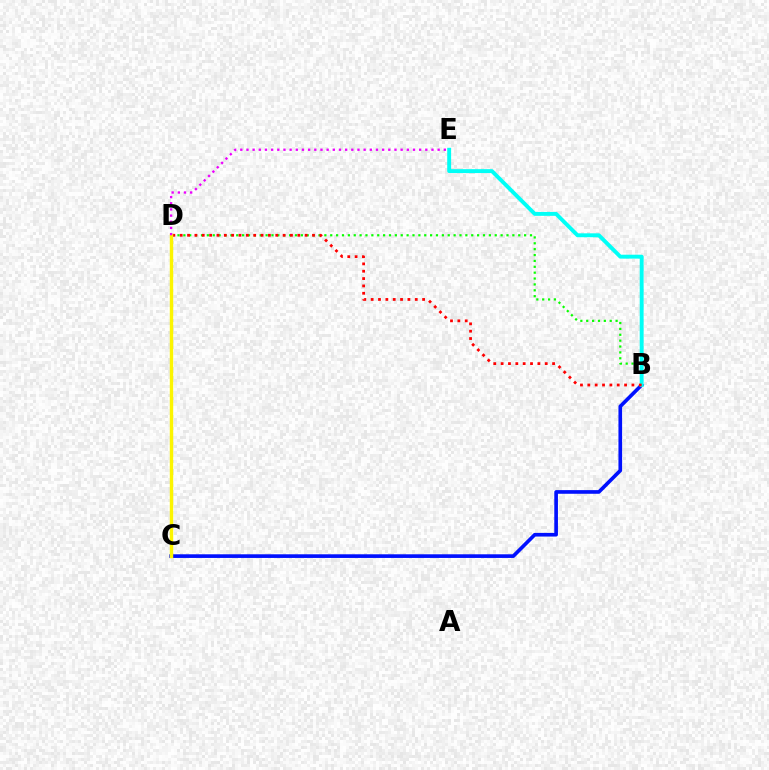{('B', 'C'): [{'color': '#0010ff', 'line_style': 'solid', 'thickness': 2.63}], ('B', 'D'): [{'color': '#08ff00', 'line_style': 'dotted', 'thickness': 1.6}, {'color': '#ff0000', 'line_style': 'dotted', 'thickness': 2.0}], ('B', 'E'): [{'color': '#00fff6', 'line_style': 'solid', 'thickness': 2.81}], ('C', 'D'): [{'color': '#fcf500', 'line_style': 'solid', 'thickness': 2.46}], ('D', 'E'): [{'color': '#ee00ff', 'line_style': 'dotted', 'thickness': 1.68}]}